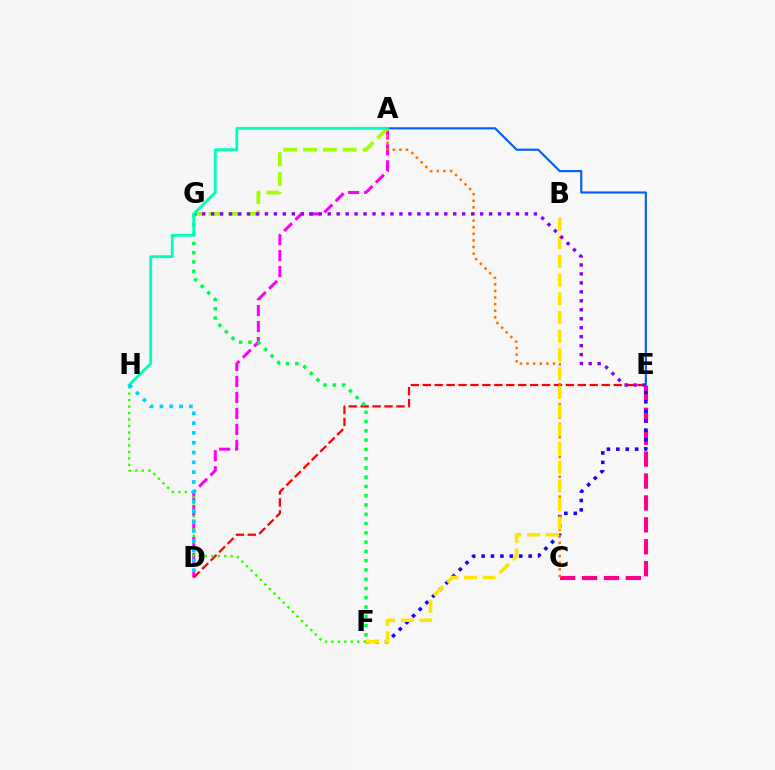{('A', 'D'): [{'color': '#fa00f9', 'line_style': 'dashed', 'thickness': 2.17}], ('D', 'E'): [{'color': '#ff0000', 'line_style': 'dashed', 'thickness': 1.62}], ('C', 'E'): [{'color': '#ff0088', 'line_style': 'dashed', 'thickness': 2.98}], ('E', 'F'): [{'color': '#1900ff', 'line_style': 'dotted', 'thickness': 2.56}], ('A', 'C'): [{'color': '#ff7000', 'line_style': 'dotted', 'thickness': 1.8}], ('F', 'G'): [{'color': '#00ff45', 'line_style': 'dotted', 'thickness': 2.52}], ('A', 'E'): [{'color': '#005dff', 'line_style': 'solid', 'thickness': 1.54}], ('A', 'G'): [{'color': '#a2ff00', 'line_style': 'dashed', 'thickness': 2.7}], ('B', 'F'): [{'color': '#ffe600', 'line_style': 'dashed', 'thickness': 2.54}], ('F', 'H'): [{'color': '#31ff00', 'line_style': 'dotted', 'thickness': 1.76}], ('E', 'G'): [{'color': '#8a00ff', 'line_style': 'dotted', 'thickness': 2.44}], ('A', 'H'): [{'color': '#00ffbb', 'line_style': 'solid', 'thickness': 2.06}], ('D', 'H'): [{'color': '#00d3ff', 'line_style': 'dotted', 'thickness': 2.66}]}